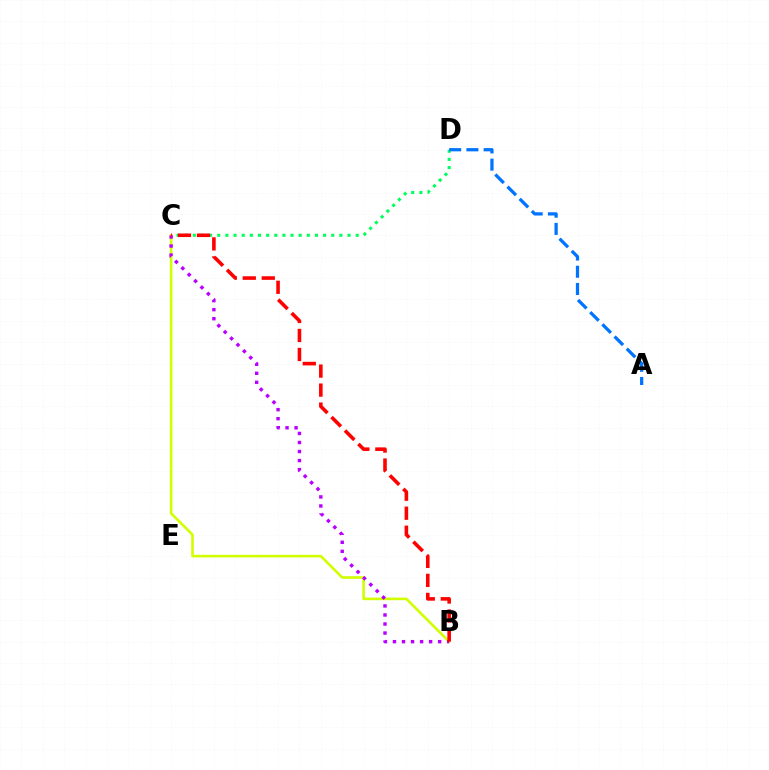{('C', 'D'): [{'color': '#00ff5c', 'line_style': 'dotted', 'thickness': 2.21}], ('B', 'C'): [{'color': '#d1ff00', 'line_style': 'solid', 'thickness': 1.88}, {'color': '#b900ff', 'line_style': 'dotted', 'thickness': 2.46}, {'color': '#ff0000', 'line_style': 'dashed', 'thickness': 2.58}], ('A', 'D'): [{'color': '#0074ff', 'line_style': 'dashed', 'thickness': 2.34}]}